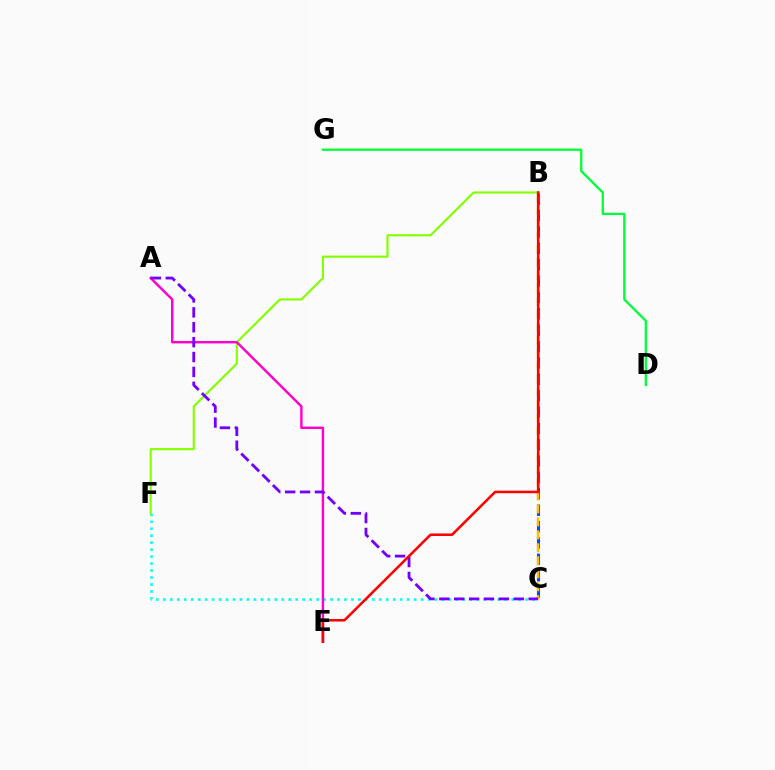{('D', 'G'): [{'color': '#00ff39', 'line_style': 'solid', 'thickness': 1.65}], ('C', 'F'): [{'color': '#00fff6', 'line_style': 'dotted', 'thickness': 1.89}], ('B', 'F'): [{'color': '#84ff00', 'line_style': 'solid', 'thickness': 1.55}], ('B', 'C'): [{'color': '#004bff', 'line_style': 'dashed', 'thickness': 2.22}, {'color': '#ffbd00', 'line_style': 'dashed', 'thickness': 1.76}], ('A', 'E'): [{'color': '#ff00cf', 'line_style': 'solid', 'thickness': 1.75}], ('A', 'C'): [{'color': '#7200ff', 'line_style': 'dashed', 'thickness': 2.02}], ('B', 'E'): [{'color': '#ff0000', 'line_style': 'solid', 'thickness': 1.83}]}